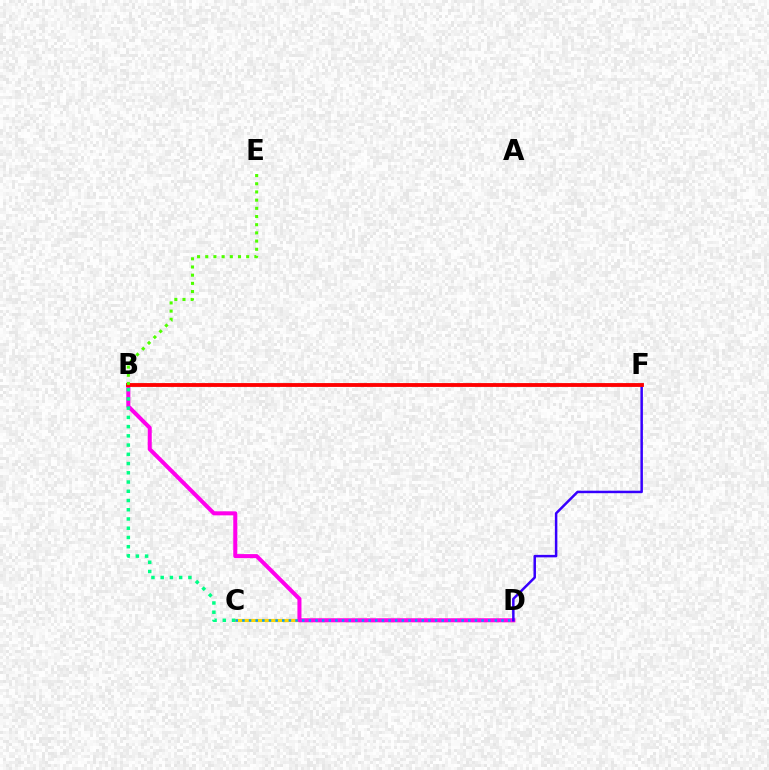{('C', 'D'): [{'color': '#ffd500', 'line_style': 'solid', 'thickness': 2.3}, {'color': '#009eff', 'line_style': 'dotted', 'thickness': 1.81}], ('B', 'D'): [{'color': '#ff00ed', 'line_style': 'solid', 'thickness': 2.91}], ('B', 'C'): [{'color': '#00ff86', 'line_style': 'dotted', 'thickness': 2.51}], ('D', 'F'): [{'color': '#3700ff', 'line_style': 'solid', 'thickness': 1.79}], ('B', 'F'): [{'color': '#ff0000', 'line_style': 'solid', 'thickness': 2.76}], ('B', 'E'): [{'color': '#4fff00', 'line_style': 'dotted', 'thickness': 2.22}]}